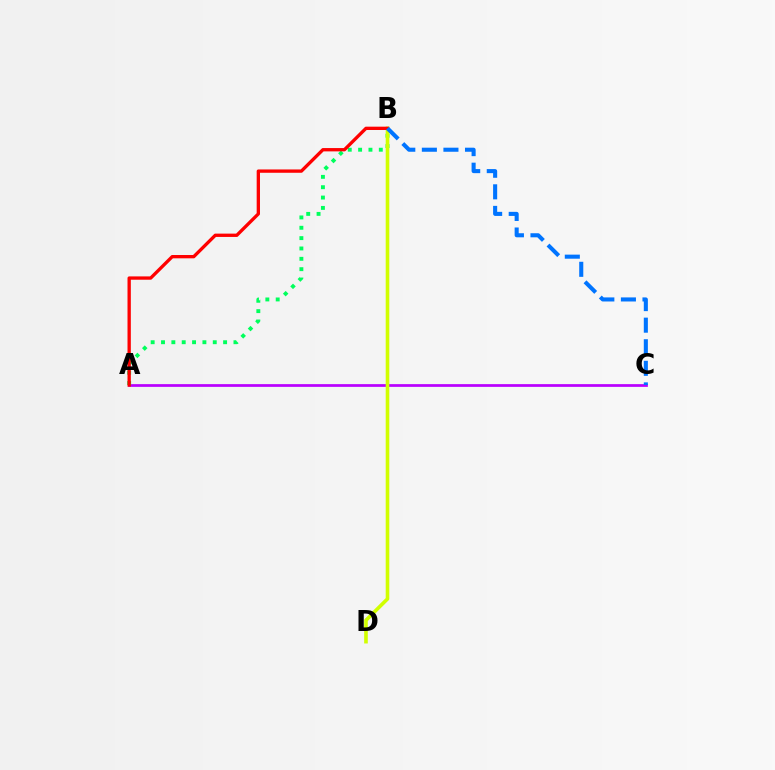{('A', 'C'): [{'color': '#b900ff', 'line_style': 'solid', 'thickness': 1.97}], ('A', 'B'): [{'color': '#00ff5c', 'line_style': 'dotted', 'thickness': 2.81}, {'color': '#ff0000', 'line_style': 'solid', 'thickness': 2.39}], ('B', 'D'): [{'color': '#d1ff00', 'line_style': 'solid', 'thickness': 2.59}], ('B', 'C'): [{'color': '#0074ff', 'line_style': 'dashed', 'thickness': 2.93}]}